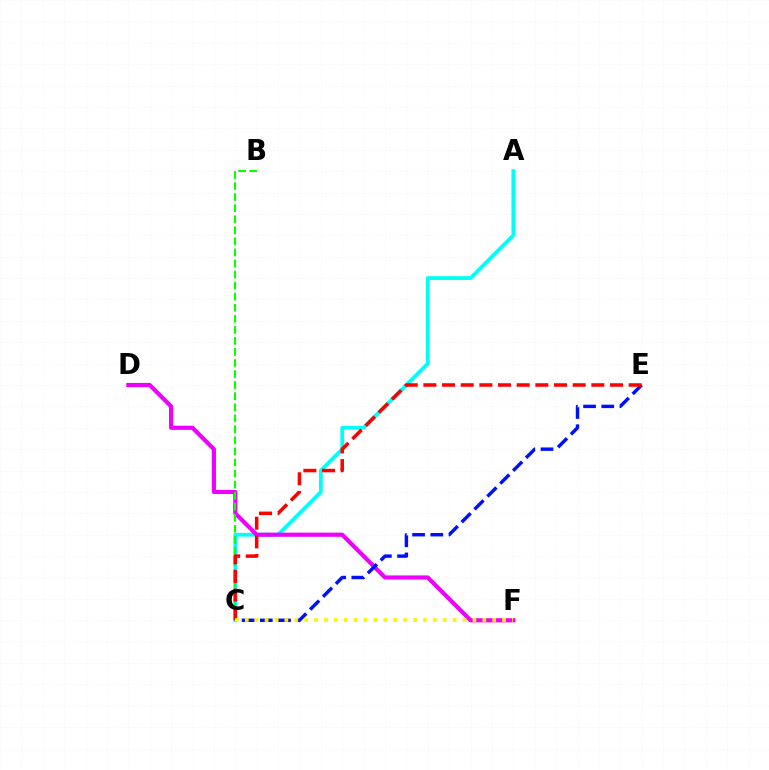{('A', 'C'): [{'color': '#00fff6', 'line_style': 'solid', 'thickness': 2.74}], ('D', 'F'): [{'color': '#ee00ff', 'line_style': 'solid', 'thickness': 2.99}], ('B', 'C'): [{'color': '#08ff00', 'line_style': 'dashed', 'thickness': 1.5}], ('C', 'E'): [{'color': '#0010ff', 'line_style': 'dashed', 'thickness': 2.47}, {'color': '#ff0000', 'line_style': 'dashed', 'thickness': 2.54}], ('C', 'F'): [{'color': '#fcf500', 'line_style': 'dotted', 'thickness': 2.69}]}